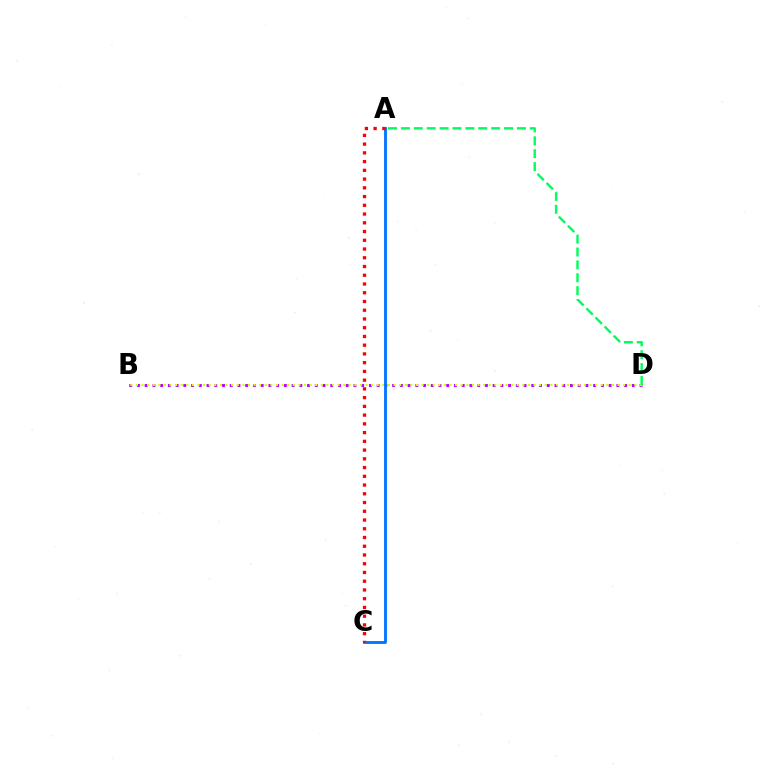{('B', 'D'): [{'color': '#b900ff', 'line_style': 'dotted', 'thickness': 2.1}, {'color': '#d1ff00', 'line_style': 'dotted', 'thickness': 1.52}], ('A', 'C'): [{'color': '#0074ff', 'line_style': 'solid', 'thickness': 2.04}, {'color': '#ff0000', 'line_style': 'dotted', 'thickness': 2.38}], ('A', 'D'): [{'color': '#00ff5c', 'line_style': 'dashed', 'thickness': 1.75}]}